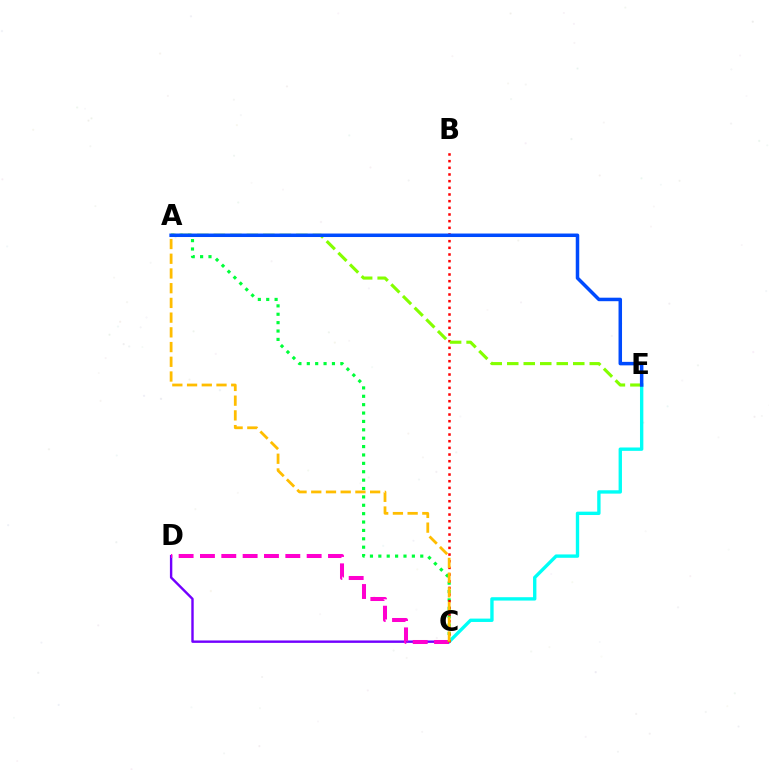{('C', 'D'): [{'color': '#7200ff', 'line_style': 'solid', 'thickness': 1.73}, {'color': '#ff00cf', 'line_style': 'dashed', 'thickness': 2.9}], ('C', 'E'): [{'color': '#00fff6', 'line_style': 'solid', 'thickness': 2.42}], ('A', 'C'): [{'color': '#00ff39', 'line_style': 'dotted', 'thickness': 2.28}, {'color': '#ffbd00', 'line_style': 'dashed', 'thickness': 2.0}], ('B', 'C'): [{'color': '#ff0000', 'line_style': 'dotted', 'thickness': 1.81}], ('A', 'E'): [{'color': '#84ff00', 'line_style': 'dashed', 'thickness': 2.24}, {'color': '#004bff', 'line_style': 'solid', 'thickness': 2.52}]}